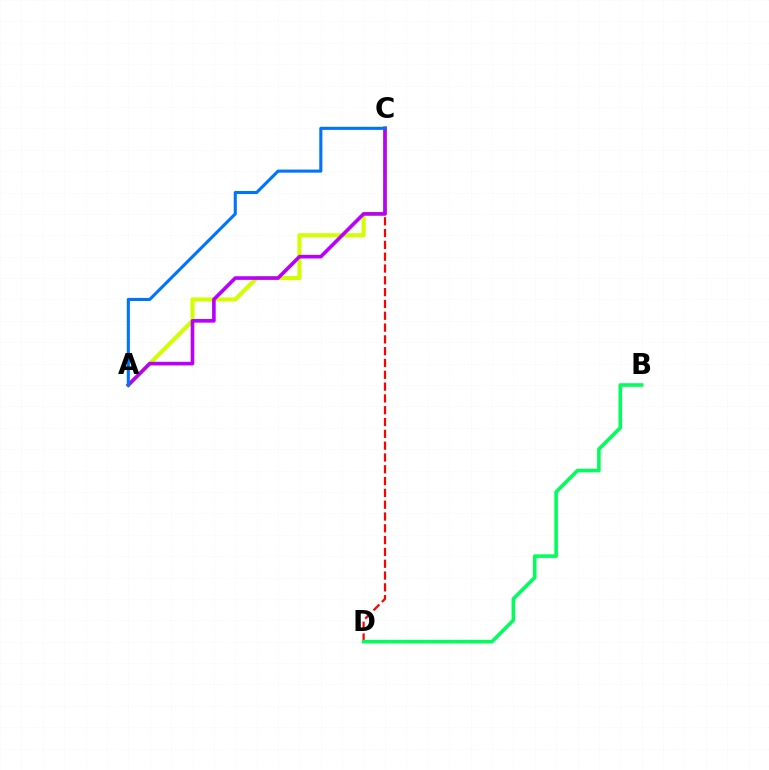{('A', 'C'): [{'color': '#d1ff00', 'line_style': 'solid', 'thickness': 2.95}, {'color': '#b900ff', 'line_style': 'solid', 'thickness': 2.61}, {'color': '#0074ff', 'line_style': 'solid', 'thickness': 2.22}], ('C', 'D'): [{'color': '#ff0000', 'line_style': 'dashed', 'thickness': 1.6}], ('B', 'D'): [{'color': '#00ff5c', 'line_style': 'solid', 'thickness': 2.58}]}